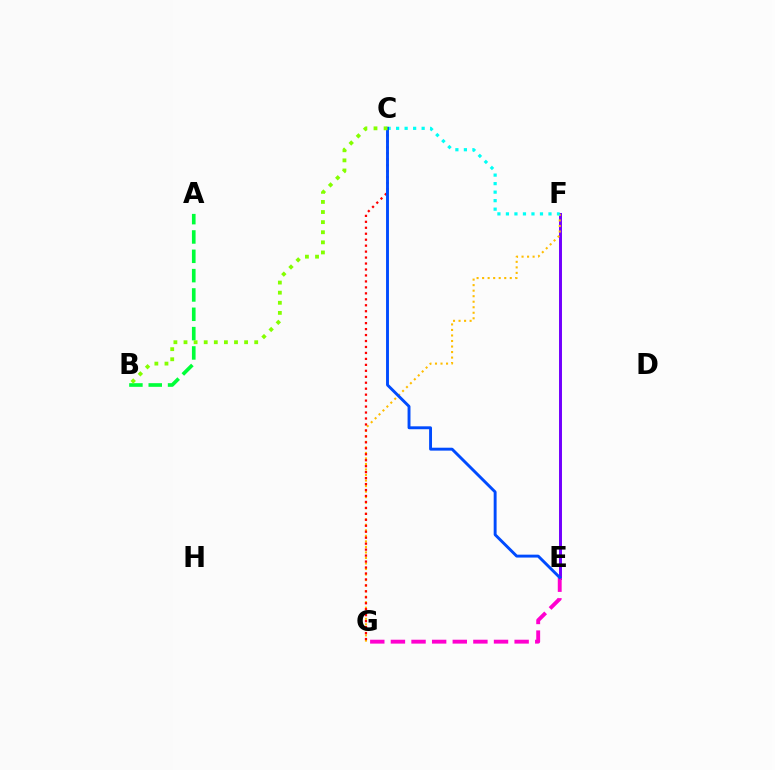{('E', 'F'): [{'color': '#7200ff', 'line_style': 'solid', 'thickness': 2.13}], ('F', 'G'): [{'color': '#ffbd00', 'line_style': 'dotted', 'thickness': 1.5}], ('C', 'G'): [{'color': '#ff0000', 'line_style': 'dotted', 'thickness': 1.62}], ('E', 'G'): [{'color': '#ff00cf', 'line_style': 'dashed', 'thickness': 2.8}], ('A', 'B'): [{'color': '#00ff39', 'line_style': 'dashed', 'thickness': 2.63}], ('C', 'F'): [{'color': '#00fff6', 'line_style': 'dotted', 'thickness': 2.31}], ('C', 'E'): [{'color': '#004bff', 'line_style': 'solid', 'thickness': 2.09}], ('B', 'C'): [{'color': '#84ff00', 'line_style': 'dotted', 'thickness': 2.74}]}